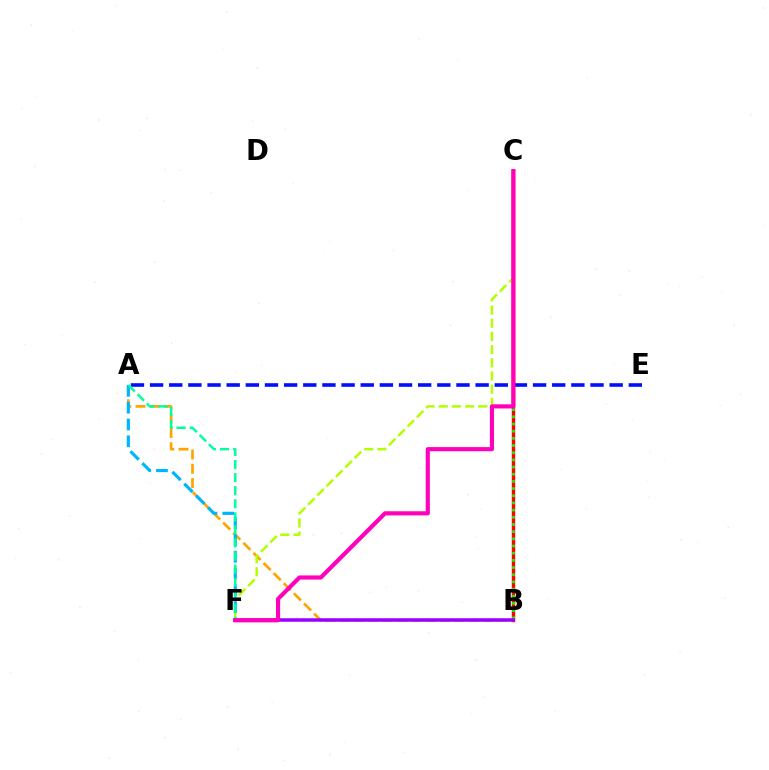{('A', 'E'): [{'color': '#0010ff', 'line_style': 'dashed', 'thickness': 2.6}], ('B', 'C'): [{'color': '#ff0000', 'line_style': 'solid', 'thickness': 2.47}, {'color': '#08ff00', 'line_style': 'dotted', 'thickness': 1.95}], ('A', 'B'): [{'color': '#ffa500', 'line_style': 'dashed', 'thickness': 1.94}], ('C', 'F'): [{'color': '#b3ff00', 'line_style': 'dashed', 'thickness': 1.79}, {'color': '#ff00bd', 'line_style': 'solid', 'thickness': 2.99}], ('A', 'F'): [{'color': '#00b5ff', 'line_style': 'dashed', 'thickness': 2.28}, {'color': '#00ff9d', 'line_style': 'dashed', 'thickness': 1.78}], ('B', 'F'): [{'color': '#9b00ff', 'line_style': 'solid', 'thickness': 2.53}]}